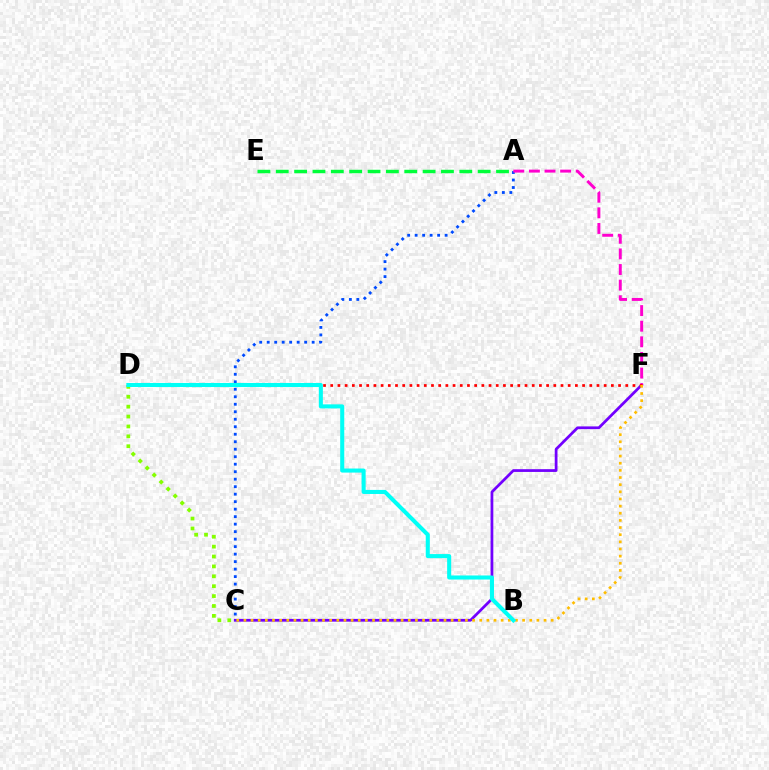{('C', 'F'): [{'color': '#7200ff', 'line_style': 'solid', 'thickness': 1.98}, {'color': '#ffbd00', 'line_style': 'dotted', 'thickness': 1.94}], ('A', 'E'): [{'color': '#00ff39', 'line_style': 'dashed', 'thickness': 2.49}], ('C', 'D'): [{'color': '#84ff00', 'line_style': 'dotted', 'thickness': 2.69}], ('A', 'C'): [{'color': '#004bff', 'line_style': 'dotted', 'thickness': 2.04}], ('A', 'F'): [{'color': '#ff00cf', 'line_style': 'dashed', 'thickness': 2.12}], ('D', 'F'): [{'color': '#ff0000', 'line_style': 'dotted', 'thickness': 1.95}], ('B', 'D'): [{'color': '#00fff6', 'line_style': 'solid', 'thickness': 2.92}]}